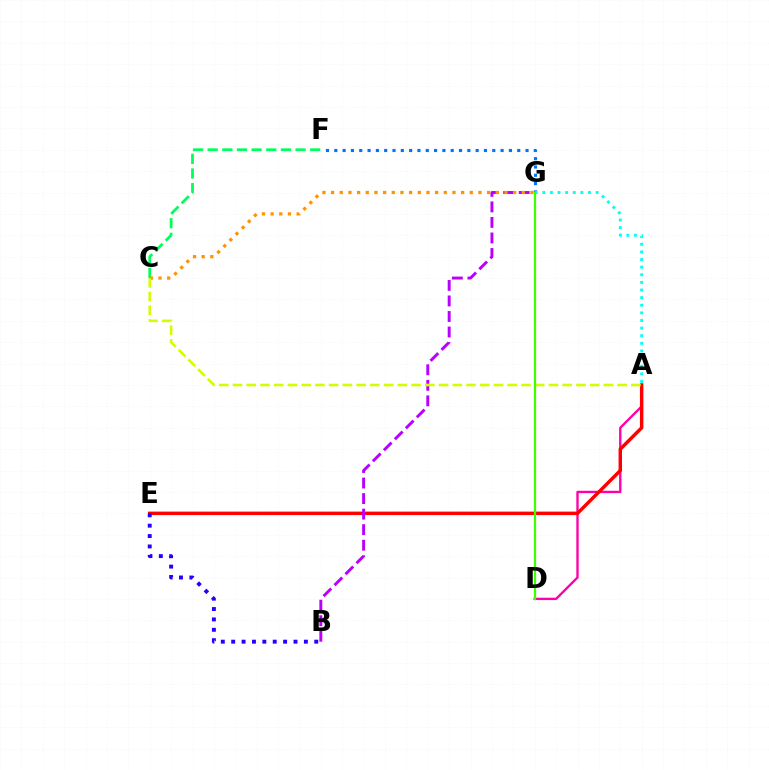{('A', 'D'): [{'color': '#ff00ac', 'line_style': 'solid', 'thickness': 1.7}], ('F', 'G'): [{'color': '#0074ff', 'line_style': 'dotted', 'thickness': 2.26}], ('A', 'E'): [{'color': '#ff0000', 'line_style': 'solid', 'thickness': 2.48}], ('B', 'G'): [{'color': '#b900ff', 'line_style': 'dashed', 'thickness': 2.11}], ('B', 'E'): [{'color': '#2500ff', 'line_style': 'dotted', 'thickness': 2.82}], ('A', 'G'): [{'color': '#00fff6', 'line_style': 'dotted', 'thickness': 2.07}], ('C', 'F'): [{'color': '#00ff5c', 'line_style': 'dashed', 'thickness': 1.99}], ('C', 'G'): [{'color': '#ff9400', 'line_style': 'dotted', 'thickness': 2.35}], ('A', 'C'): [{'color': '#d1ff00', 'line_style': 'dashed', 'thickness': 1.87}], ('D', 'G'): [{'color': '#3dff00', 'line_style': 'solid', 'thickness': 1.59}]}